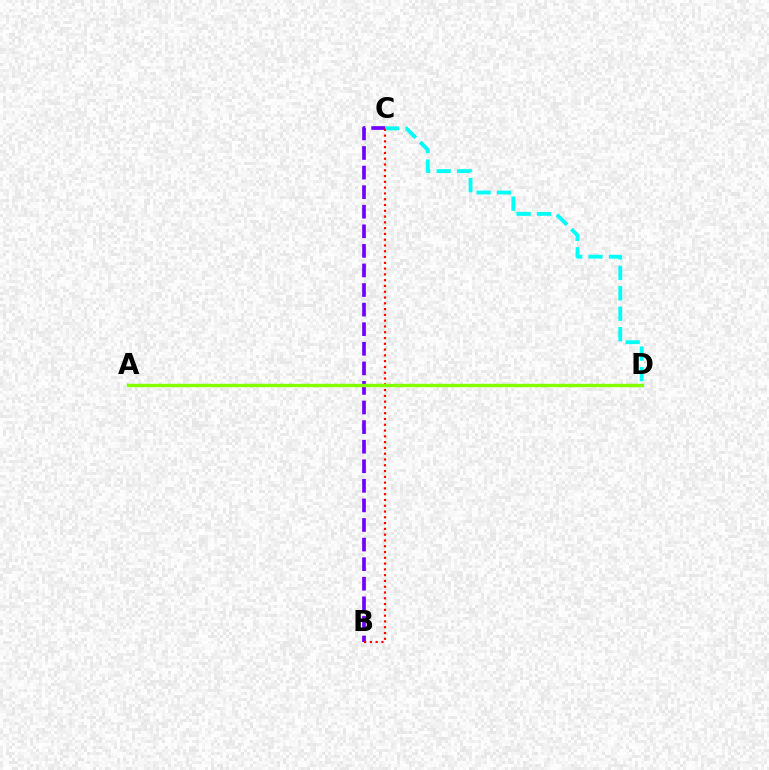{('C', 'D'): [{'color': '#00fff6', 'line_style': 'dashed', 'thickness': 2.78}], ('B', 'C'): [{'color': '#7200ff', 'line_style': 'dashed', 'thickness': 2.66}, {'color': '#ff0000', 'line_style': 'dotted', 'thickness': 1.57}], ('A', 'D'): [{'color': '#84ff00', 'line_style': 'solid', 'thickness': 2.43}]}